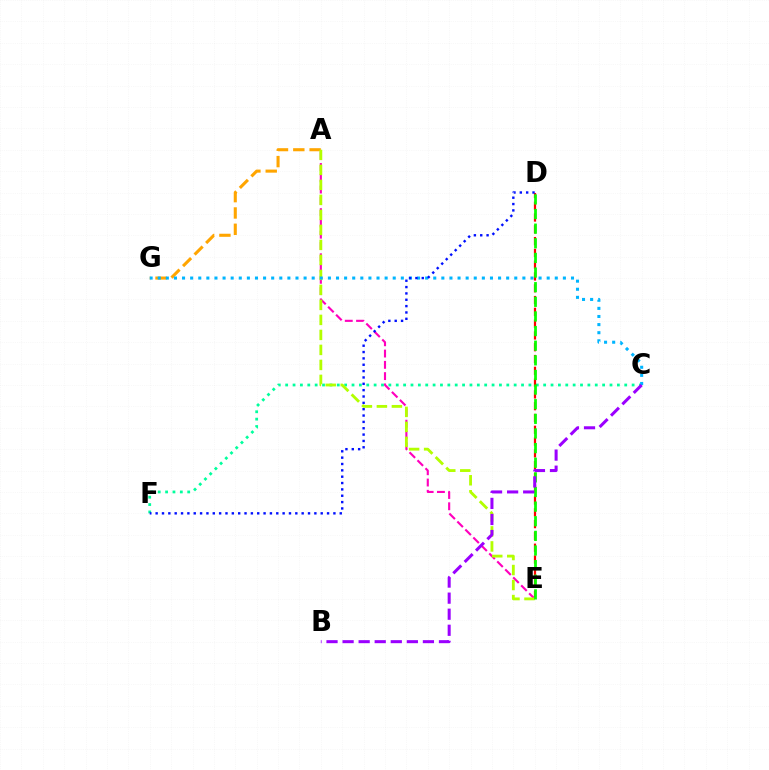{('A', 'E'): [{'color': '#ff00bd', 'line_style': 'dashed', 'thickness': 1.53}, {'color': '#b3ff00', 'line_style': 'dashed', 'thickness': 2.04}], ('C', 'F'): [{'color': '#00ff9d', 'line_style': 'dotted', 'thickness': 2.0}], ('A', 'G'): [{'color': '#ffa500', 'line_style': 'dashed', 'thickness': 2.22}], ('D', 'E'): [{'color': '#ff0000', 'line_style': 'dashed', 'thickness': 1.6}, {'color': '#08ff00', 'line_style': 'dashed', 'thickness': 1.99}], ('C', 'G'): [{'color': '#00b5ff', 'line_style': 'dotted', 'thickness': 2.2}], ('B', 'C'): [{'color': '#9b00ff', 'line_style': 'dashed', 'thickness': 2.18}], ('D', 'F'): [{'color': '#0010ff', 'line_style': 'dotted', 'thickness': 1.73}]}